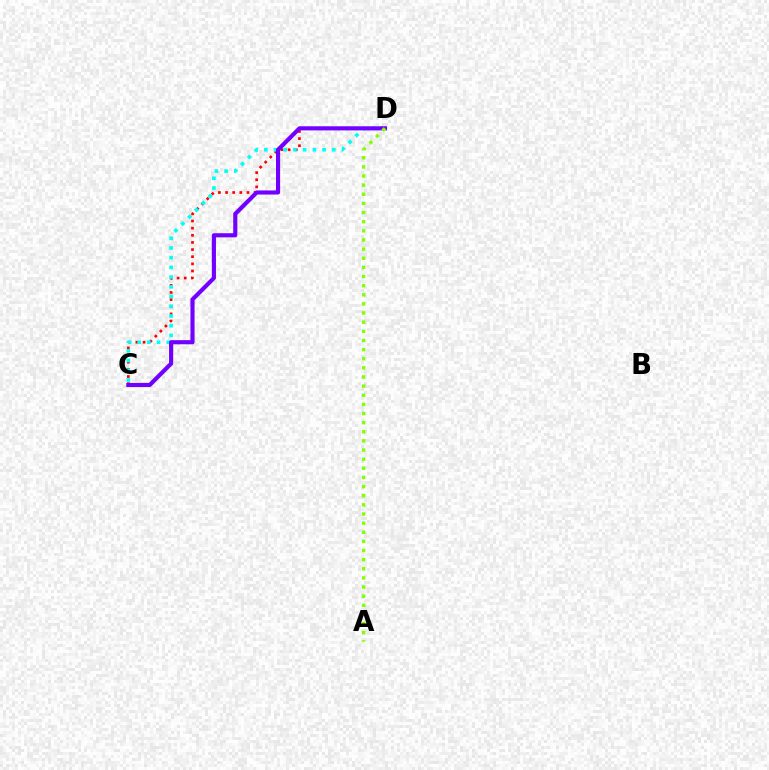{('C', 'D'): [{'color': '#ff0000', 'line_style': 'dotted', 'thickness': 1.94}, {'color': '#00fff6', 'line_style': 'dotted', 'thickness': 2.64}, {'color': '#7200ff', 'line_style': 'solid', 'thickness': 2.97}], ('A', 'D'): [{'color': '#84ff00', 'line_style': 'dotted', 'thickness': 2.48}]}